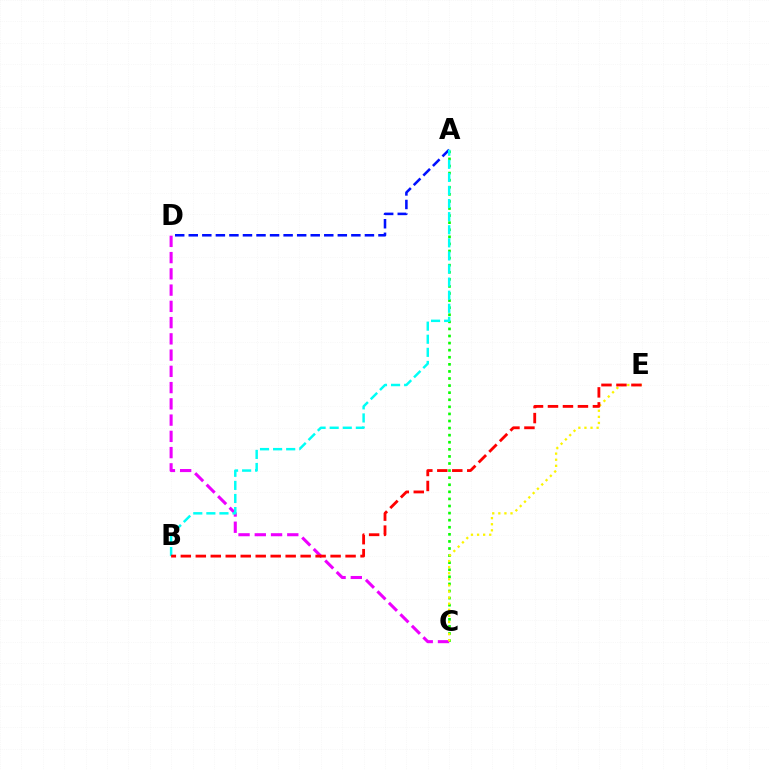{('A', 'C'): [{'color': '#08ff00', 'line_style': 'dotted', 'thickness': 1.92}], ('A', 'D'): [{'color': '#0010ff', 'line_style': 'dashed', 'thickness': 1.84}], ('C', 'D'): [{'color': '#ee00ff', 'line_style': 'dashed', 'thickness': 2.21}], ('A', 'B'): [{'color': '#00fff6', 'line_style': 'dashed', 'thickness': 1.78}], ('C', 'E'): [{'color': '#fcf500', 'line_style': 'dotted', 'thickness': 1.66}], ('B', 'E'): [{'color': '#ff0000', 'line_style': 'dashed', 'thickness': 2.03}]}